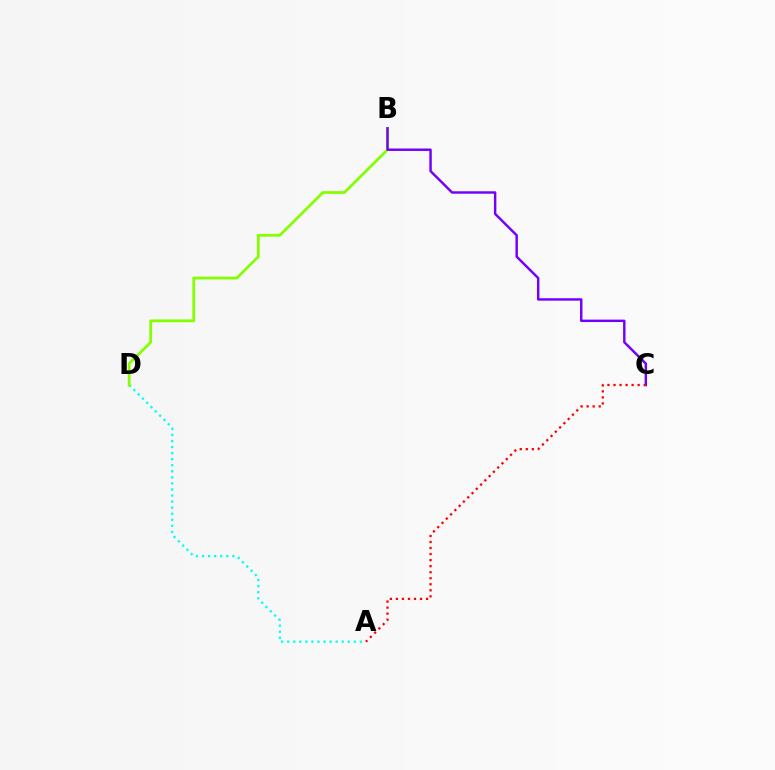{('A', 'D'): [{'color': '#00fff6', 'line_style': 'dotted', 'thickness': 1.65}], ('B', 'D'): [{'color': '#84ff00', 'line_style': 'solid', 'thickness': 2.0}], ('B', 'C'): [{'color': '#7200ff', 'line_style': 'solid', 'thickness': 1.76}], ('A', 'C'): [{'color': '#ff0000', 'line_style': 'dotted', 'thickness': 1.64}]}